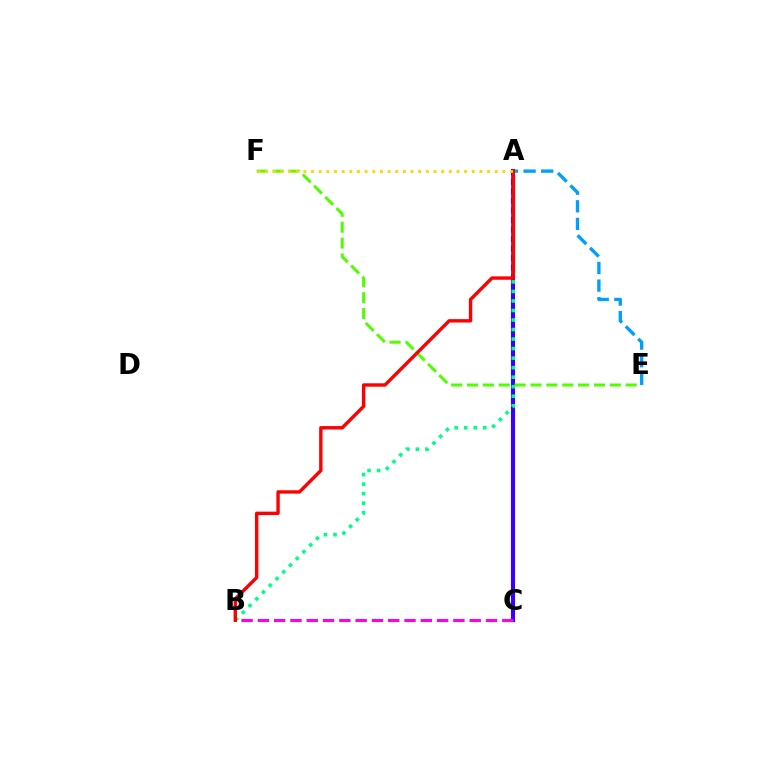{('A', 'C'): [{'color': '#3700ff', 'line_style': 'solid', 'thickness': 2.97}], ('A', 'E'): [{'color': '#009eff', 'line_style': 'dashed', 'thickness': 2.4}], ('B', 'C'): [{'color': '#ff00ed', 'line_style': 'dashed', 'thickness': 2.21}], ('A', 'B'): [{'color': '#00ff86', 'line_style': 'dotted', 'thickness': 2.59}, {'color': '#ff0000', 'line_style': 'solid', 'thickness': 2.44}], ('E', 'F'): [{'color': '#4fff00', 'line_style': 'dashed', 'thickness': 2.16}], ('A', 'F'): [{'color': '#ffd500', 'line_style': 'dotted', 'thickness': 2.08}]}